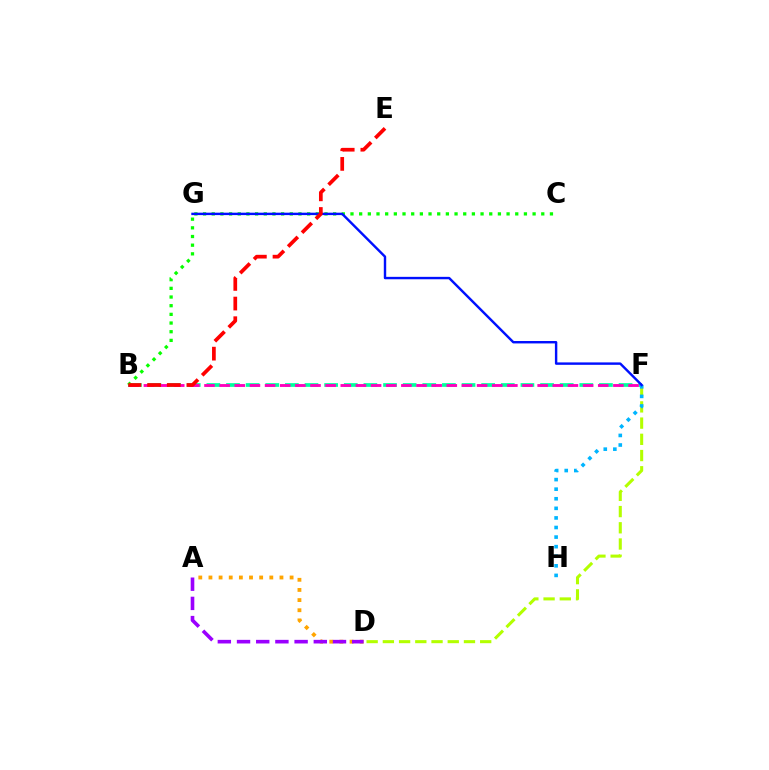{('B', 'F'): [{'color': '#00ff9d', 'line_style': 'dashed', 'thickness': 2.67}, {'color': '#ff00bd', 'line_style': 'dashed', 'thickness': 2.06}], ('D', 'F'): [{'color': '#b3ff00', 'line_style': 'dashed', 'thickness': 2.2}], ('F', 'H'): [{'color': '#00b5ff', 'line_style': 'dotted', 'thickness': 2.6}], ('B', 'C'): [{'color': '#08ff00', 'line_style': 'dotted', 'thickness': 2.36}], ('F', 'G'): [{'color': '#0010ff', 'line_style': 'solid', 'thickness': 1.74}], ('A', 'D'): [{'color': '#ffa500', 'line_style': 'dotted', 'thickness': 2.76}, {'color': '#9b00ff', 'line_style': 'dashed', 'thickness': 2.61}], ('B', 'E'): [{'color': '#ff0000', 'line_style': 'dashed', 'thickness': 2.67}]}